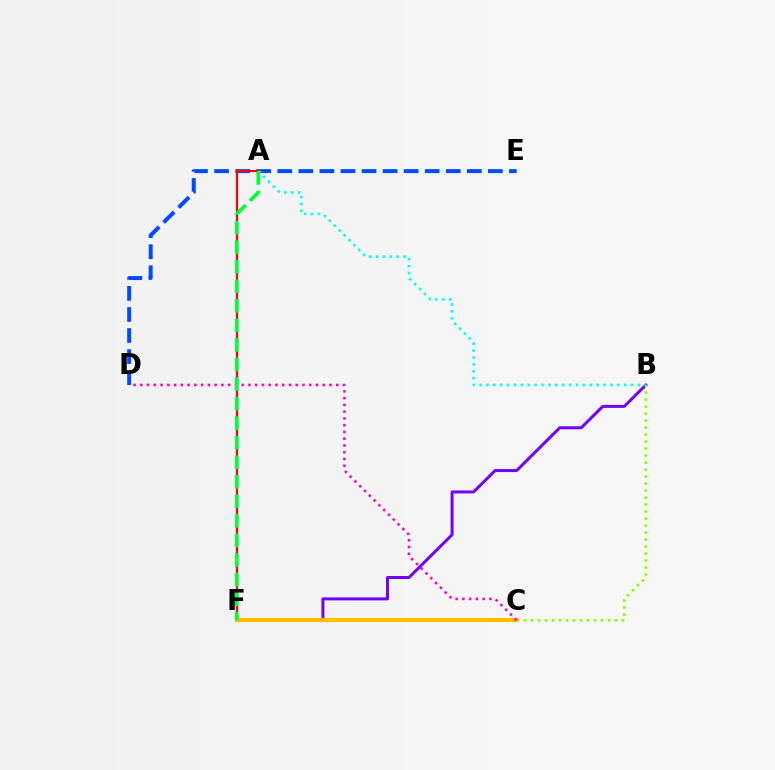{('D', 'E'): [{'color': '#004bff', 'line_style': 'dashed', 'thickness': 2.86}], ('B', 'F'): [{'color': '#7200ff', 'line_style': 'solid', 'thickness': 2.15}], ('B', 'C'): [{'color': '#84ff00', 'line_style': 'dotted', 'thickness': 1.9}], ('A', 'F'): [{'color': '#ff0000', 'line_style': 'solid', 'thickness': 1.58}, {'color': '#00ff39', 'line_style': 'dashed', 'thickness': 2.66}], ('C', 'F'): [{'color': '#ffbd00', 'line_style': 'solid', 'thickness': 2.93}], ('C', 'D'): [{'color': '#ff00cf', 'line_style': 'dotted', 'thickness': 1.84}], ('A', 'B'): [{'color': '#00fff6', 'line_style': 'dotted', 'thickness': 1.87}]}